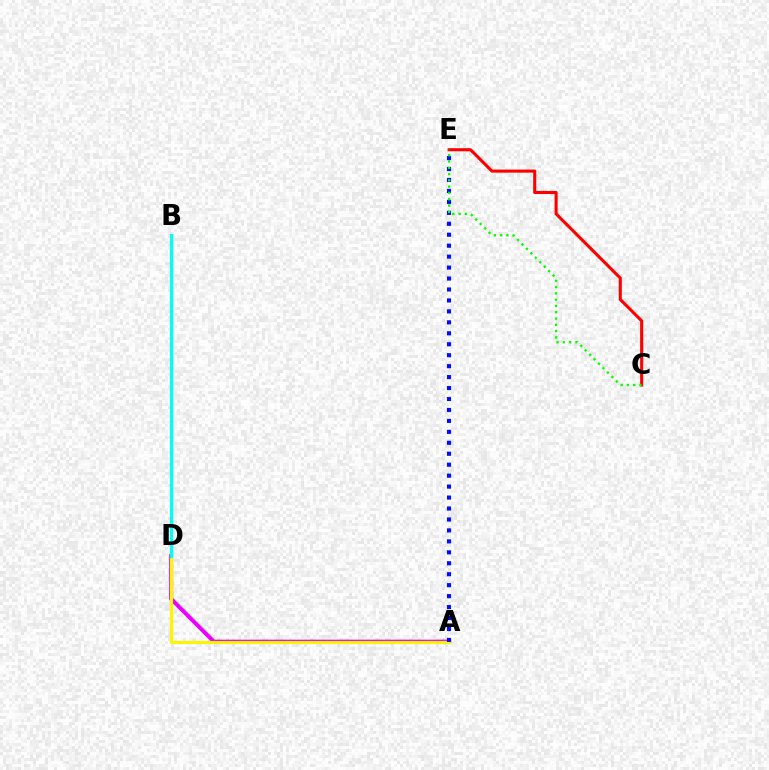{('A', 'D'): [{'color': '#ee00ff', 'line_style': 'solid', 'thickness': 2.9}, {'color': '#fcf500', 'line_style': 'solid', 'thickness': 2.27}], ('C', 'E'): [{'color': '#ff0000', 'line_style': 'solid', 'thickness': 2.22}, {'color': '#08ff00', 'line_style': 'dotted', 'thickness': 1.71}], ('A', 'E'): [{'color': '#0010ff', 'line_style': 'dotted', 'thickness': 2.98}], ('B', 'D'): [{'color': '#00fff6', 'line_style': 'solid', 'thickness': 2.32}]}